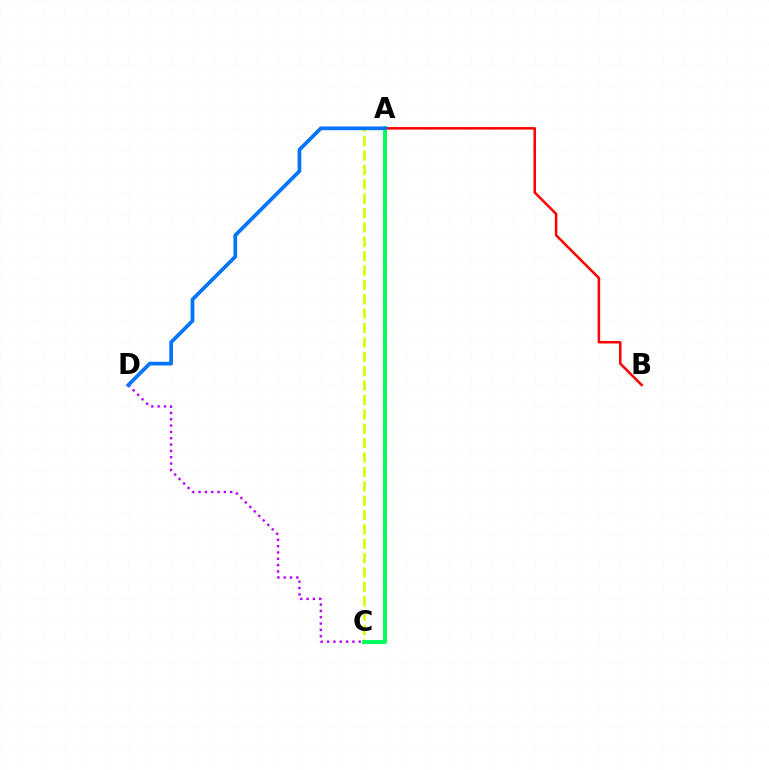{('A', 'B'): [{'color': '#ff0000', 'line_style': 'solid', 'thickness': 1.82}], ('A', 'C'): [{'color': '#d1ff00', 'line_style': 'dashed', 'thickness': 1.95}, {'color': '#00ff5c', 'line_style': 'solid', 'thickness': 2.82}], ('C', 'D'): [{'color': '#b900ff', 'line_style': 'dotted', 'thickness': 1.72}], ('A', 'D'): [{'color': '#0074ff', 'line_style': 'solid', 'thickness': 2.67}]}